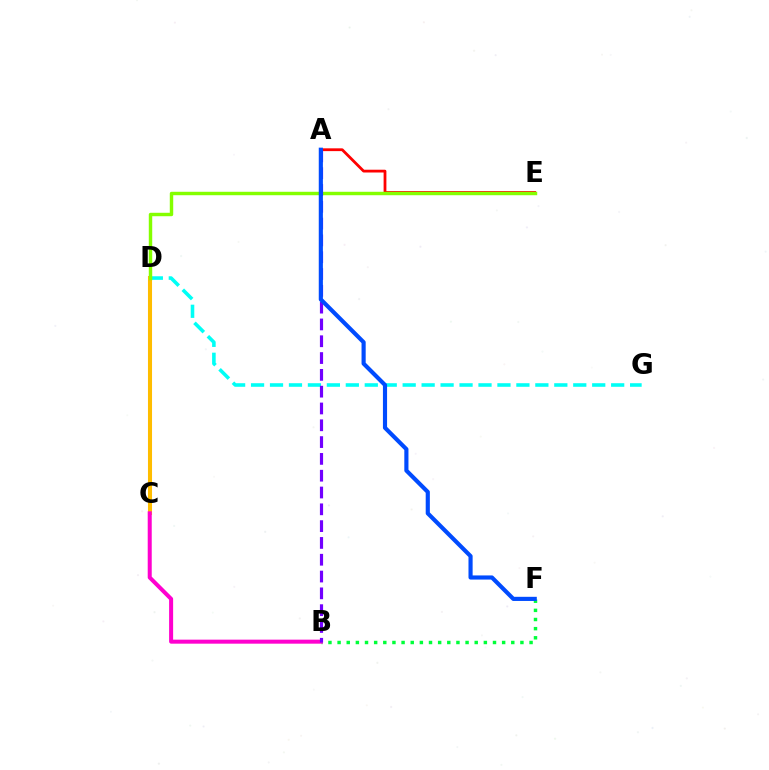{('D', 'G'): [{'color': '#00fff6', 'line_style': 'dashed', 'thickness': 2.57}], ('C', 'D'): [{'color': '#ffbd00', 'line_style': 'solid', 'thickness': 2.92}], ('B', 'F'): [{'color': '#00ff39', 'line_style': 'dotted', 'thickness': 2.48}], ('B', 'C'): [{'color': '#ff00cf', 'line_style': 'solid', 'thickness': 2.89}], ('A', 'E'): [{'color': '#ff0000', 'line_style': 'solid', 'thickness': 2.01}], ('D', 'E'): [{'color': '#84ff00', 'line_style': 'solid', 'thickness': 2.48}], ('A', 'B'): [{'color': '#7200ff', 'line_style': 'dashed', 'thickness': 2.28}], ('A', 'F'): [{'color': '#004bff', 'line_style': 'solid', 'thickness': 2.98}]}